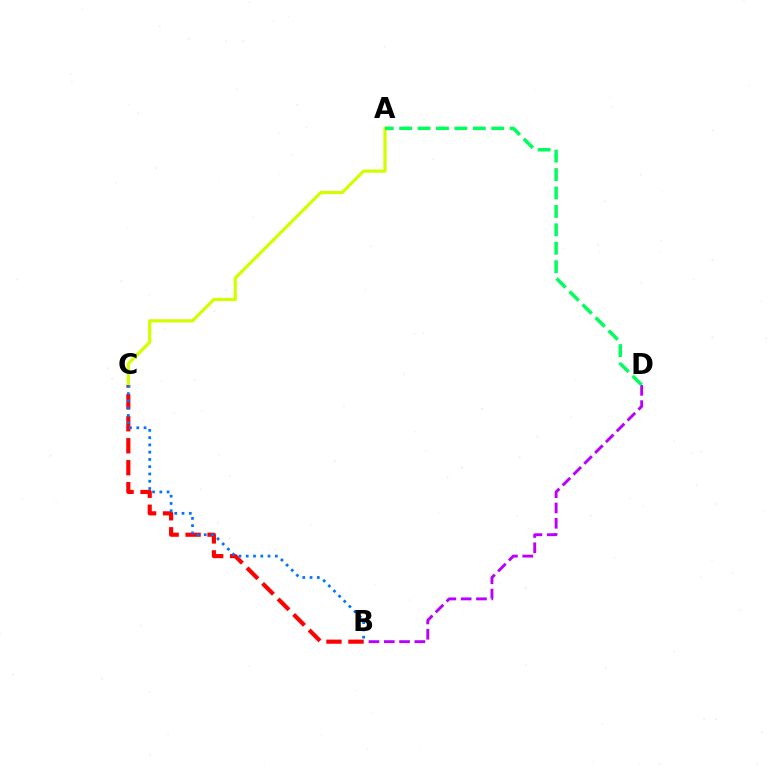{('B', 'C'): [{'color': '#ff0000', 'line_style': 'dashed', 'thickness': 2.98}, {'color': '#0074ff', 'line_style': 'dotted', 'thickness': 1.97}], ('A', 'C'): [{'color': '#d1ff00', 'line_style': 'solid', 'thickness': 2.32}], ('B', 'D'): [{'color': '#b900ff', 'line_style': 'dashed', 'thickness': 2.08}], ('A', 'D'): [{'color': '#00ff5c', 'line_style': 'dashed', 'thickness': 2.5}]}